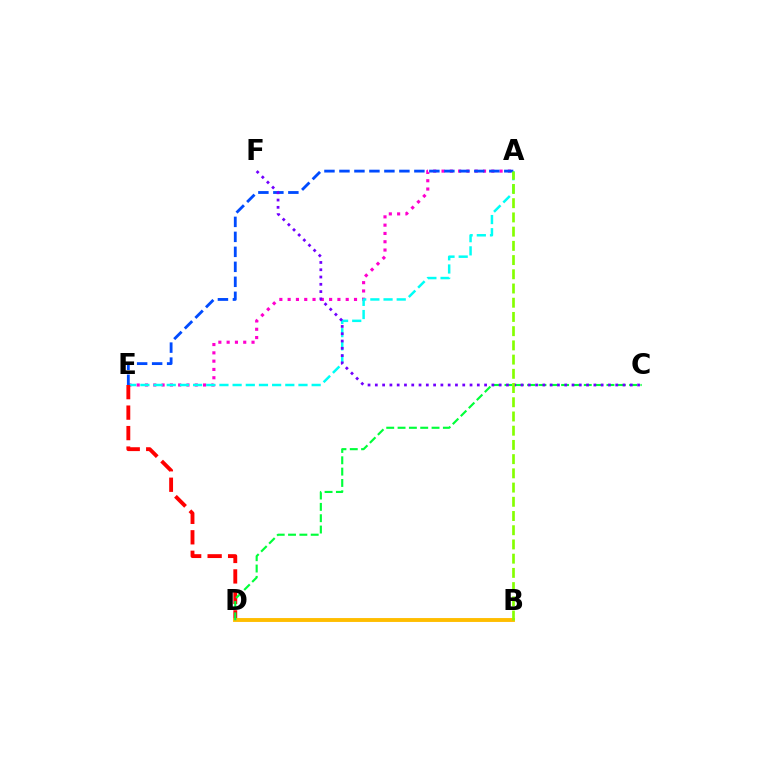{('A', 'E'): [{'color': '#ff00cf', 'line_style': 'dotted', 'thickness': 2.25}, {'color': '#00fff6', 'line_style': 'dashed', 'thickness': 1.79}, {'color': '#004bff', 'line_style': 'dashed', 'thickness': 2.04}], ('D', 'E'): [{'color': '#ff0000', 'line_style': 'dashed', 'thickness': 2.78}], ('B', 'D'): [{'color': '#ffbd00', 'line_style': 'solid', 'thickness': 2.8}], ('C', 'D'): [{'color': '#00ff39', 'line_style': 'dashed', 'thickness': 1.54}], ('C', 'F'): [{'color': '#7200ff', 'line_style': 'dotted', 'thickness': 1.98}], ('A', 'B'): [{'color': '#84ff00', 'line_style': 'dashed', 'thickness': 1.93}]}